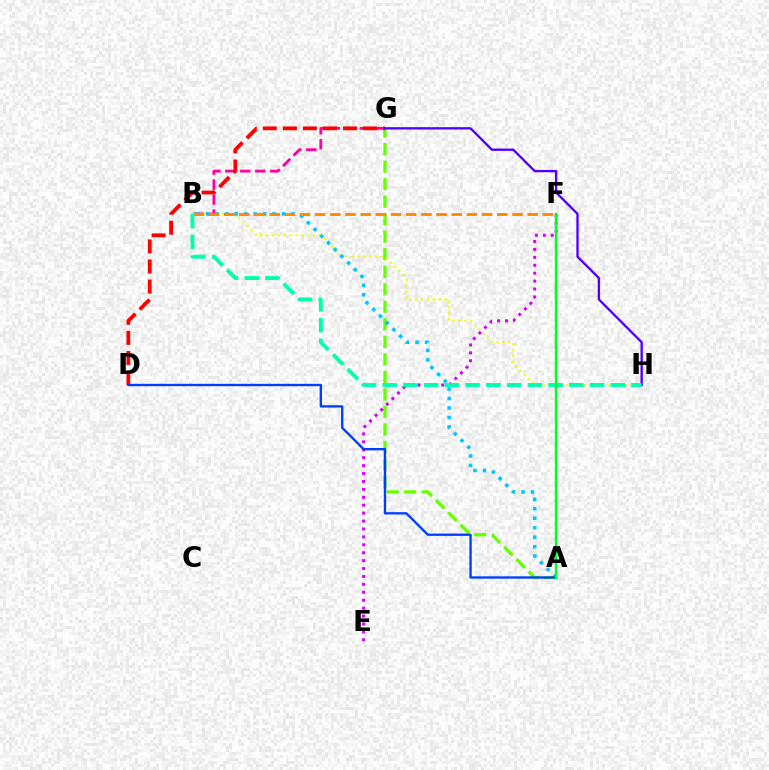{('A', 'G'): [{'color': '#66ff00', 'line_style': 'dashed', 'thickness': 2.38}], ('B', 'G'): [{'color': '#ff00a0', 'line_style': 'dashed', 'thickness': 2.03}], ('D', 'G'): [{'color': '#ff0000', 'line_style': 'dashed', 'thickness': 2.73}], ('E', 'F'): [{'color': '#d600ff', 'line_style': 'dotted', 'thickness': 2.15}], ('B', 'H'): [{'color': '#eeff00', 'line_style': 'dotted', 'thickness': 1.6}, {'color': '#00ffaf', 'line_style': 'dashed', 'thickness': 2.82}], ('A', 'B'): [{'color': '#00c7ff', 'line_style': 'dotted', 'thickness': 2.58}], ('B', 'F'): [{'color': '#ff8800', 'line_style': 'dashed', 'thickness': 2.06}], ('G', 'H'): [{'color': '#4f00ff', 'line_style': 'solid', 'thickness': 1.67}], ('A', 'D'): [{'color': '#003fff', 'line_style': 'solid', 'thickness': 1.69}], ('A', 'F'): [{'color': '#00ff27', 'line_style': 'solid', 'thickness': 1.73}]}